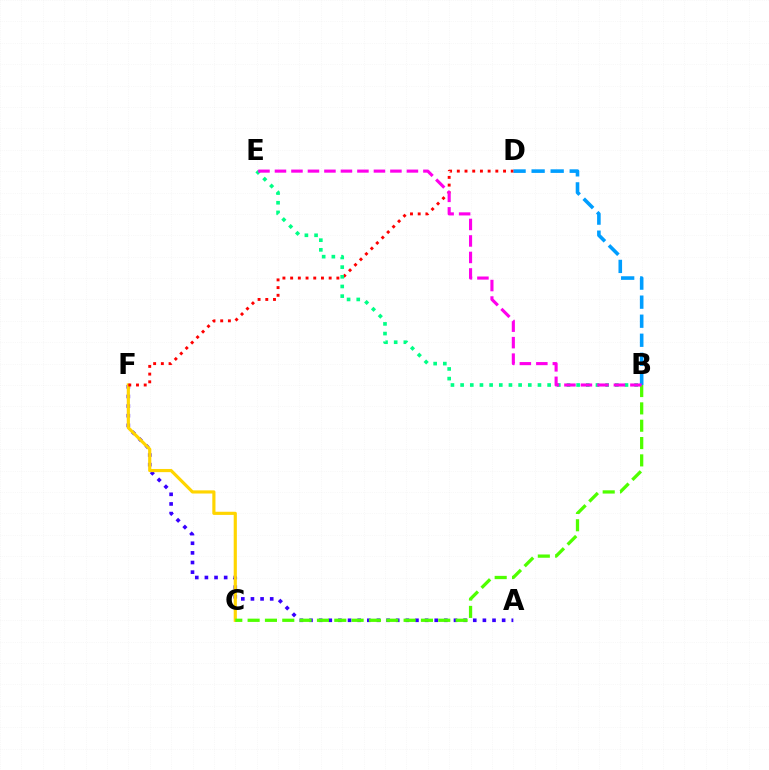{('A', 'F'): [{'color': '#3700ff', 'line_style': 'dotted', 'thickness': 2.62}], ('C', 'F'): [{'color': '#ffd500', 'line_style': 'solid', 'thickness': 2.28}], ('B', 'D'): [{'color': '#009eff', 'line_style': 'dashed', 'thickness': 2.59}], ('B', 'C'): [{'color': '#4fff00', 'line_style': 'dashed', 'thickness': 2.35}], ('D', 'F'): [{'color': '#ff0000', 'line_style': 'dotted', 'thickness': 2.09}], ('B', 'E'): [{'color': '#00ff86', 'line_style': 'dotted', 'thickness': 2.63}, {'color': '#ff00ed', 'line_style': 'dashed', 'thickness': 2.24}]}